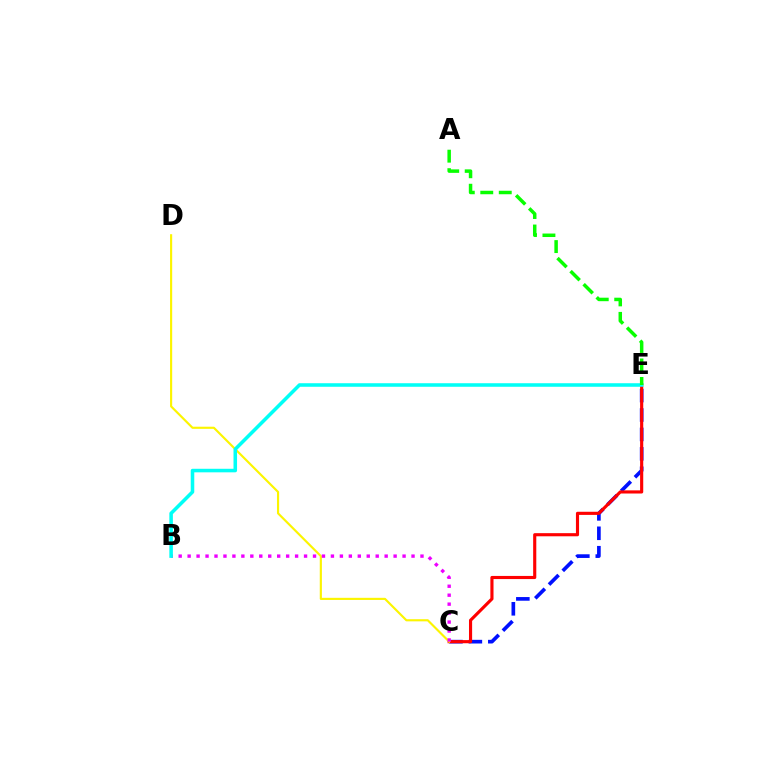{('C', 'E'): [{'color': '#0010ff', 'line_style': 'dashed', 'thickness': 2.64}, {'color': '#ff0000', 'line_style': 'solid', 'thickness': 2.26}], ('C', 'D'): [{'color': '#fcf500', 'line_style': 'solid', 'thickness': 1.54}], ('B', 'C'): [{'color': '#ee00ff', 'line_style': 'dotted', 'thickness': 2.43}], ('B', 'E'): [{'color': '#00fff6', 'line_style': 'solid', 'thickness': 2.55}], ('A', 'E'): [{'color': '#08ff00', 'line_style': 'dashed', 'thickness': 2.51}]}